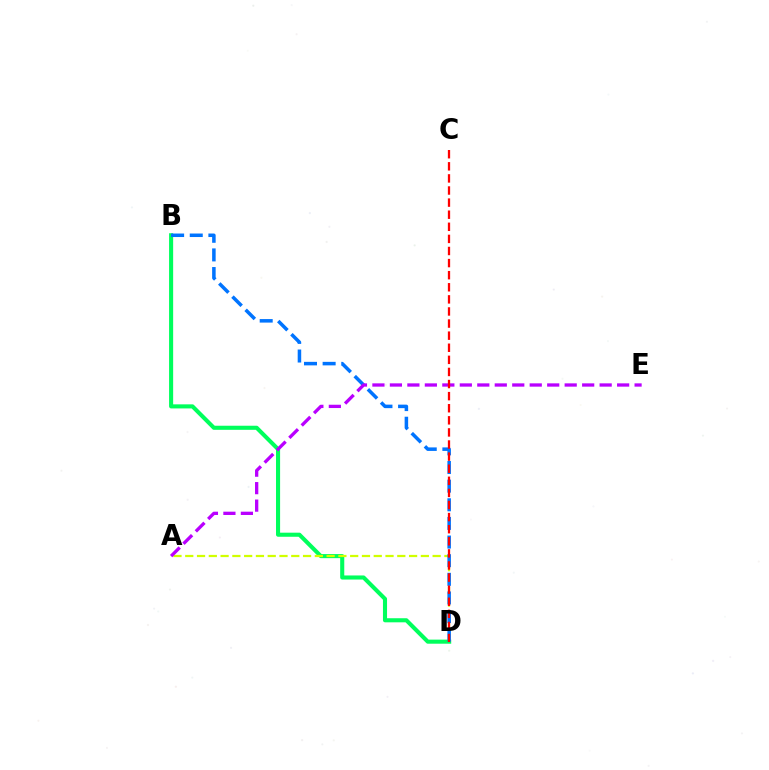{('B', 'D'): [{'color': '#00ff5c', 'line_style': 'solid', 'thickness': 2.94}, {'color': '#0074ff', 'line_style': 'dashed', 'thickness': 2.53}], ('A', 'D'): [{'color': '#d1ff00', 'line_style': 'dashed', 'thickness': 1.6}], ('A', 'E'): [{'color': '#b900ff', 'line_style': 'dashed', 'thickness': 2.37}], ('C', 'D'): [{'color': '#ff0000', 'line_style': 'dashed', 'thickness': 1.64}]}